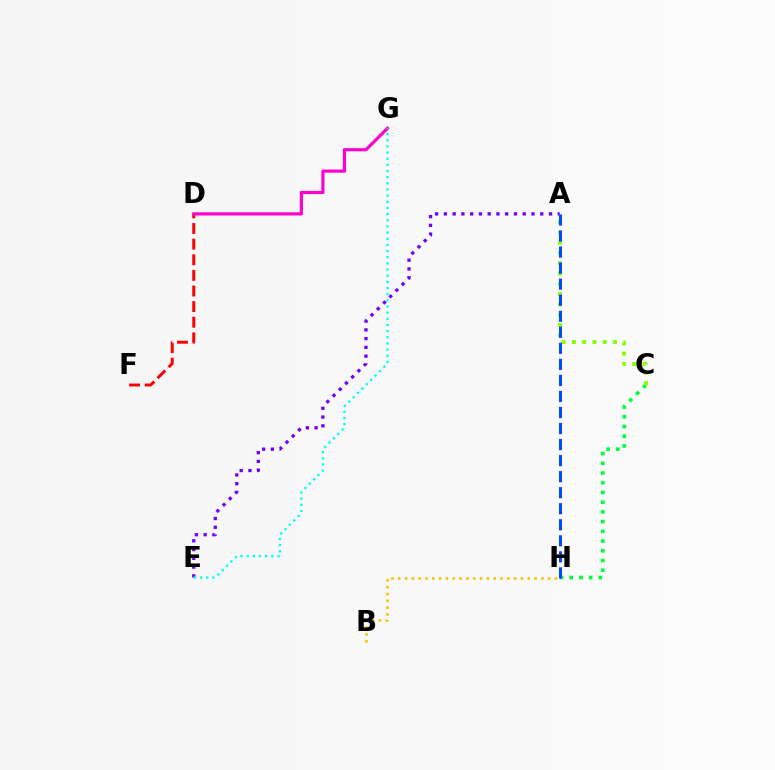{('C', 'H'): [{'color': '#00ff39', 'line_style': 'dotted', 'thickness': 2.64}], ('A', 'E'): [{'color': '#7200ff', 'line_style': 'dotted', 'thickness': 2.38}], ('D', 'F'): [{'color': '#ff0000', 'line_style': 'dashed', 'thickness': 2.12}], ('D', 'G'): [{'color': '#ff00cf', 'line_style': 'solid', 'thickness': 2.28}], ('A', 'C'): [{'color': '#84ff00', 'line_style': 'dotted', 'thickness': 2.8}], ('B', 'H'): [{'color': '#ffbd00', 'line_style': 'dotted', 'thickness': 1.85}], ('E', 'G'): [{'color': '#00fff6', 'line_style': 'dotted', 'thickness': 1.67}], ('A', 'H'): [{'color': '#004bff', 'line_style': 'dashed', 'thickness': 2.18}]}